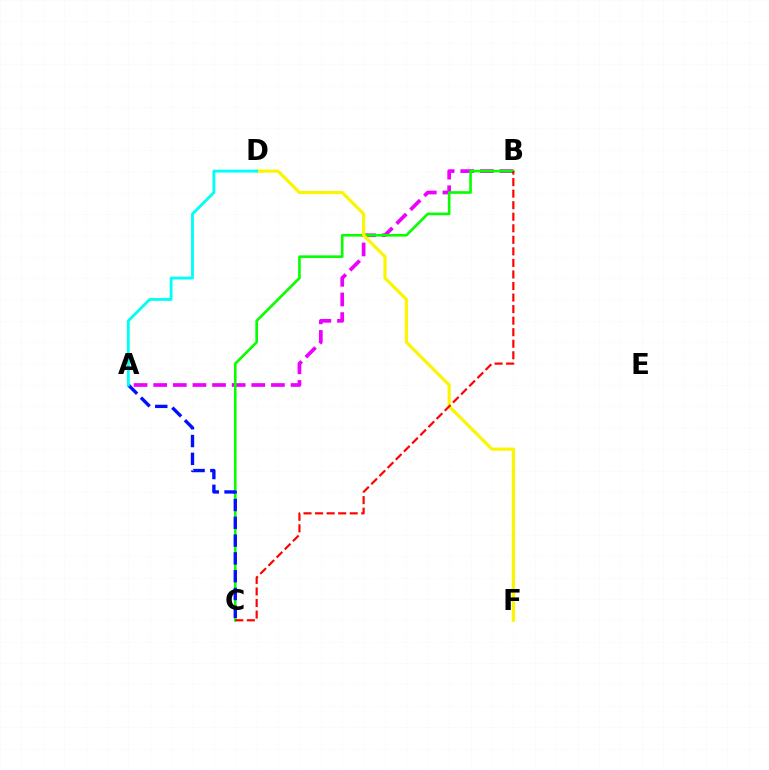{('A', 'B'): [{'color': '#ee00ff', 'line_style': 'dashed', 'thickness': 2.67}], ('B', 'C'): [{'color': '#08ff00', 'line_style': 'solid', 'thickness': 1.9}, {'color': '#ff0000', 'line_style': 'dashed', 'thickness': 1.57}], ('A', 'C'): [{'color': '#0010ff', 'line_style': 'dashed', 'thickness': 2.42}], ('D', 'F'): [{'color': '#fcf500', 'line_style': 'solid', 'thickness': 2.29}], ('A', 'D'): [{'color': '#00fff6', 'line_style': 'solid', 'thickness': 2.05}]}